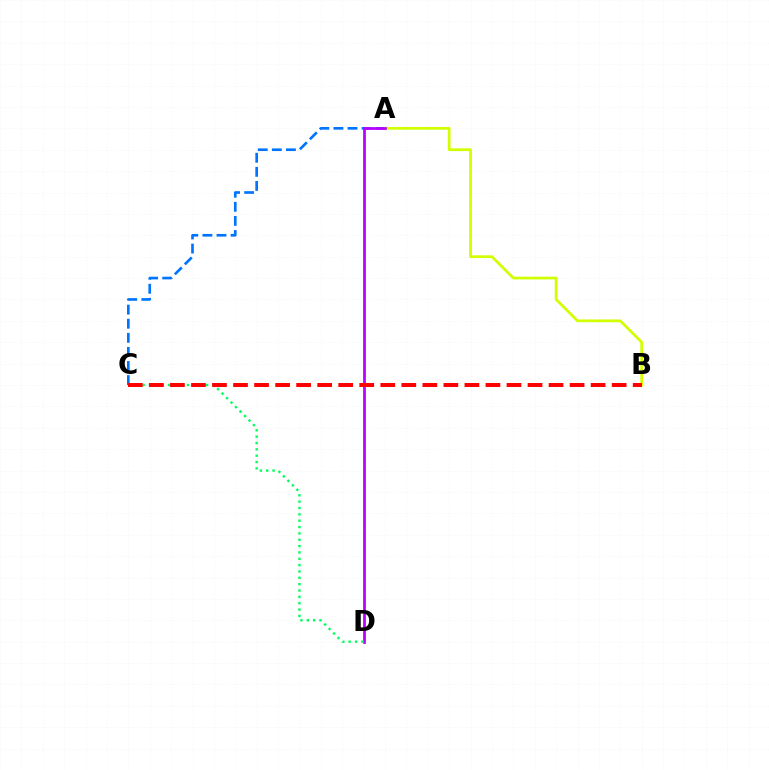{('A', 'C'): [{'color': '#0074ff', 'line_style': 'dashed', 'thickness': 1.91}], ('A', 'B'): [{'color': '#d1ff00', 'line_style': 'solid', 'thickness': 1.97}], ('A', 'D'): [{'color': '#b900ff', 'line_style': 'solid', 'thickness': 1.97}], ('C', 'D'): [{'color': '#00ff5c', 'line_style': 'dotted', 'thickness': 1.73}], ('B', 'C'): [{'color': '#ff0000', 'line_style': 'dashed', 'thickness': 2.86}]}